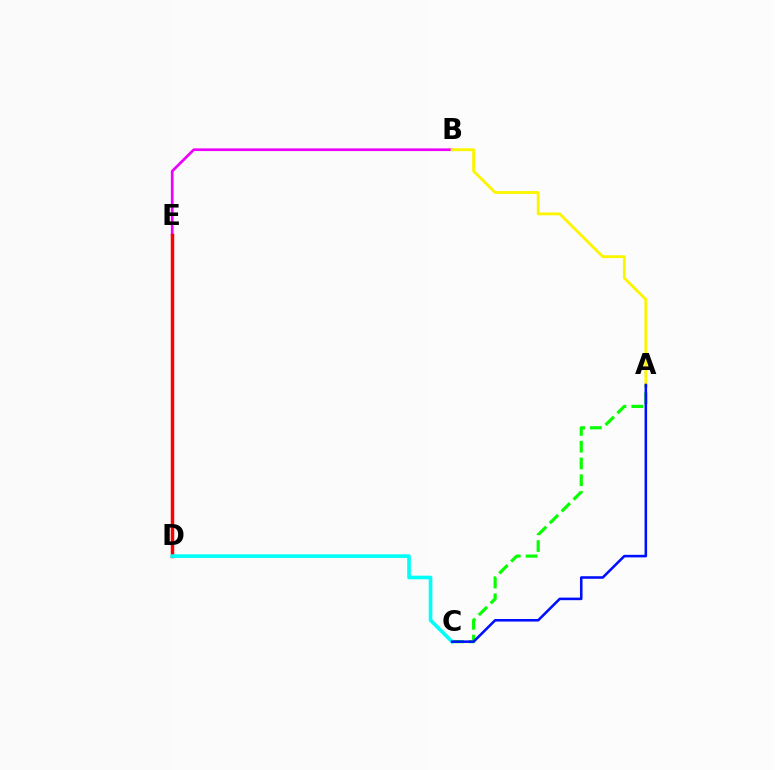{('A', 'C'): [{'color': '#08ff00', 'line_style': 'dashed', 'thickness': 2.28}, {'color': '#0010ff', 'line_style': 'solid', 'thickness': 1.85}], ('B', 'E'): [{'color': '#ee00ff', 'line_style': 'solid', 'thickness': 1.95}], ('D', 'E'): [{'color': '#ff0000', 'line_style': 'solid', 'thickness': 2.49}], ('C', 'D'): [{'color': '#00fff6', 'line_style': 'solid', 'thickness': 2.61}], ('A', 'B'): [{'color': '#fcf500', 'line_style': 'solid', 'thickness': 2.04}]}